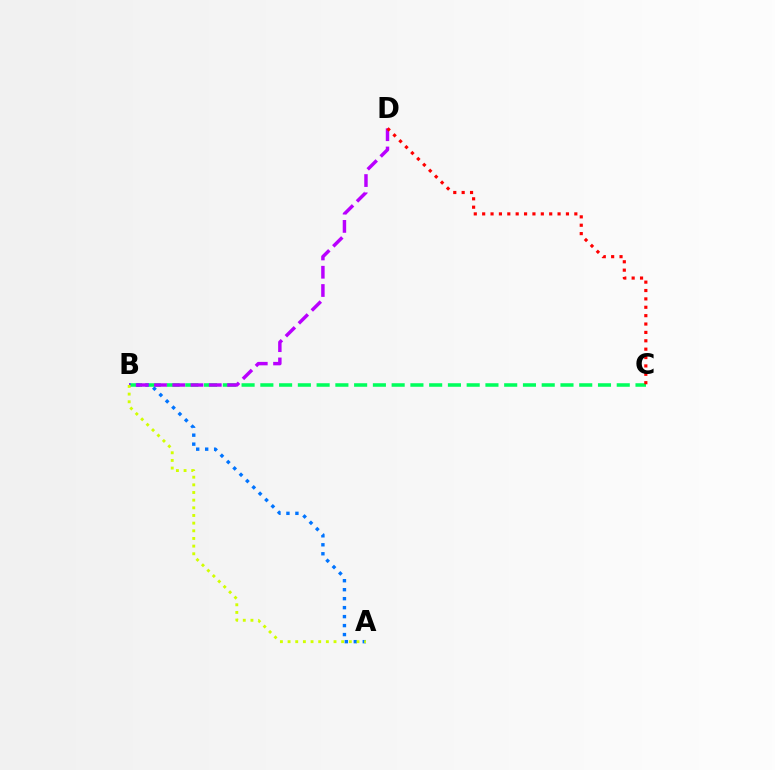{('B', 'C'): [{'color': '#00ff5c', 'line_style': 'dashed', 'thickness': 2.55}], ('A', 'B'): [{'color': '#0074ff', 'line_style': 'dotted', 'thickness': 2.44}, {'color': '#d1ff00', 'line_style': 'dotted', 'thickness': 2.08}], ('B', 'D'): [{'color': '#b900ff', 'line_style': 'dashed', 'thickness': 2.48}], ('C', 'D'): [{'color': '#ff0000', 'line_style': 'dotted', 'thickness': 2.28}]}